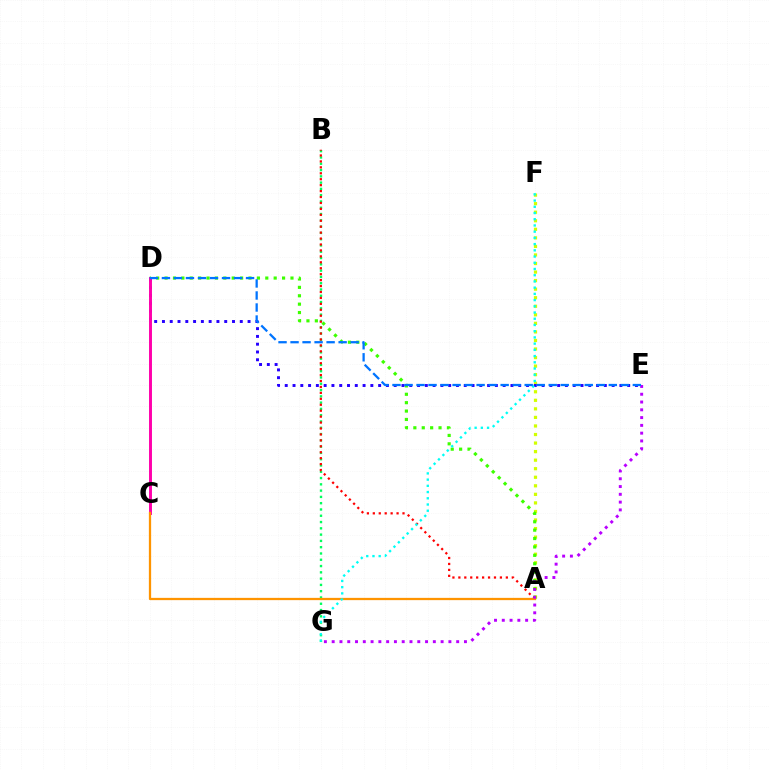{('A', 'F'): [{'color': '#d1ff00', 'line_style': 'dotted', 'thickness': 2.32}], ('A', 'D'): [{'color': '#3dff00', 'line_style': 'dotted', 'thickness': 2.28}], ('B', 'G'): [{'color': '#00ff5c', 'line_style': 'dotted', 'thickness': 1.71}], ('D', 'E'): [{'color': '#2500ff', 'line_style': 'dotted', 'thickness': 2.11}, {'color': '#0074ff', 'line_style': 'dashed', 'thickness': 1.63}], ('C', 'D'): [{'color': '#ff00ac', 'line_style': 'solid', 'thickness': 2.11}], ('A', 'B'): [{'color': '#ff0000', 'line_style': 'dotted', 'thickness': 1.61}], ('A', 'C'): [{'color': '#ff9400', 'line_style': 'solid', 'thickness': 1.64}], ('F', 'G'): [{'color': '#00fff6', 'line_style': 'dotted', 'thickness': 1.69}], ('E', 'G'): [{'color': '#b900ff', 'line_style': 'dotted', 'thickness': 2.11}]}